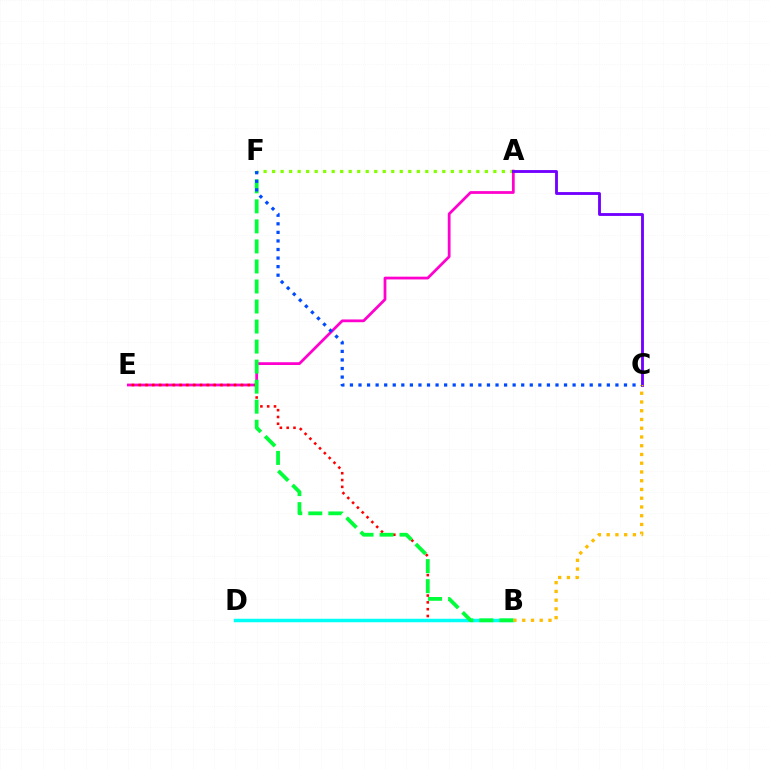{('A', 'F'): [{'color': '#84ff00', 'line_style': 'dotted', 'thickness': 2.31}], ('A', 'E'): [{'color': '#ff00cf', 'line_style': 'solid', 'thickness': 1.99}], ('B', 'E'): [{'color': '#ff0000', 'line_style': 'dotted', 'thickness': 1.85}], ('B', 'D'): [{'color': '#00fff6', 'line_style': 'solid', 'thickness': 2.51}], ('A', 'C'): [{'color': '#7200ff', 'line_style': 'solid', 'thickness': 2.05}], ('B', 'F'): [{'color': '#00ff39', 'line_style': 'dashed', 'thickness': 2.72}], ('B', 'C'): [{'color': '#ffbd00', 'line_style': 'dotted', 'thickness': 2.38}], ('C', 'F'): [{'color': '#004bff', 'line_style': 'dotted', 'thickness': 2.33}]}